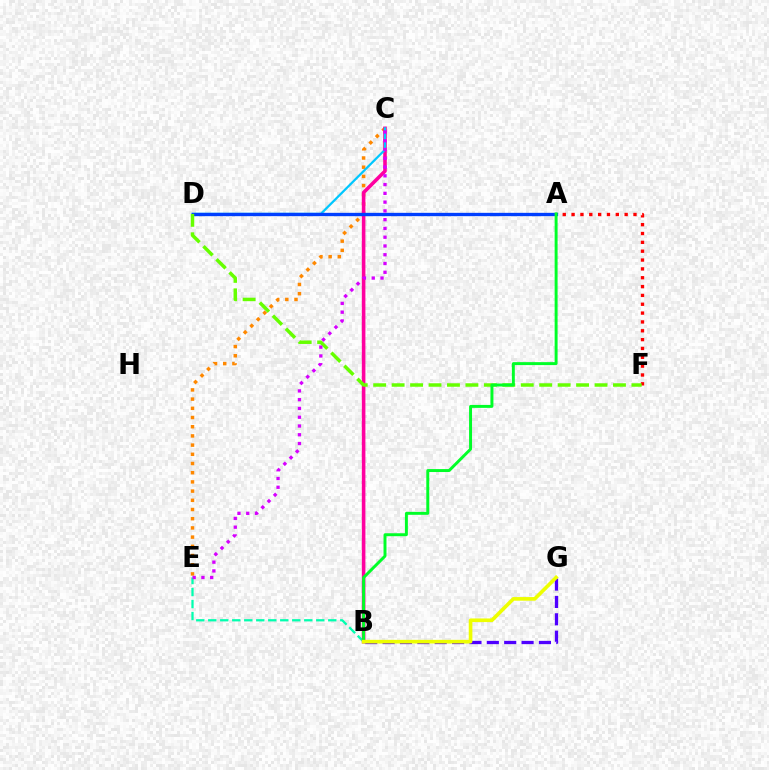{('C', 'E'): [{'color': '#ff8800', 'line_style': 'dotted', 'thickness': 2.5}, {'color': '#d600ff', 'line_style': 'dotted', 'thickness': 2.38}], ('B', 'G'): [{'color': '#4f00ff', 'line_style': 'dashed', 'thickness': 2.36}, {'color': '#eeff00', 'line_style': 'solid', 'thickness': 2.62}], ('B', 'E'): [{'color': '#00ffaf', 'line_style': 'dashed', 'thickness': 1.63}], ('B', 'C'): [{'color': '#ff00a0', 'line_style': 'solid', 'thickness': 2.57}], ('C', 'D'): [{'color': '#00c7ff', 'line_style': 'solid', 'thickness': 1.6}], ('A', 'F'): [{'color': '#ff0000', 'line_style': 'dotted', 'thickness': 2.4}], ('A', 'D'): [{'color': '#003fff', 'line_style': 'solid', 'thickness': 2.4}], ('D', 'F'): [{'color': '#66ff00', 'line_style': 'dashed', 'thickness': 2.51}], ('A', 'B'): [{'color': '#00ff27', 'line_style': 'solid', 'thickness': 2.12}]}